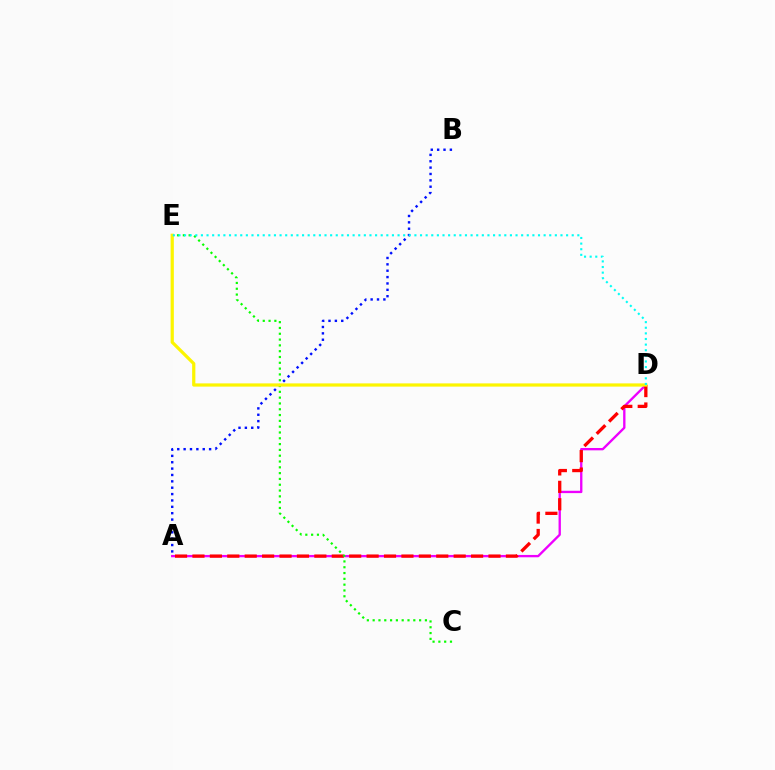{('A', 'D'): [{'color': '#ee00ff', 'line_style': 'solid', 'thickness': 1.68}, {'color': '#ff0000', 'line_style': 'dashed', 'thickness': 2.37}], ('A', 'B'): [{'color': '#0010ff', 'line_style': 'dotted', 'thickness': 1.73}], ('C', 'E'): [{'color': '#08ff00', 'line_style': 'dotted', 'thickness': 1.58}], ('D', 'E'): [{'color': '#fcf500', 'line_style': 'solid', 'thickness': 2.32}, {'color': '#00fff6', 'line_style': 'dotted', 'thickness': 1.53}]}